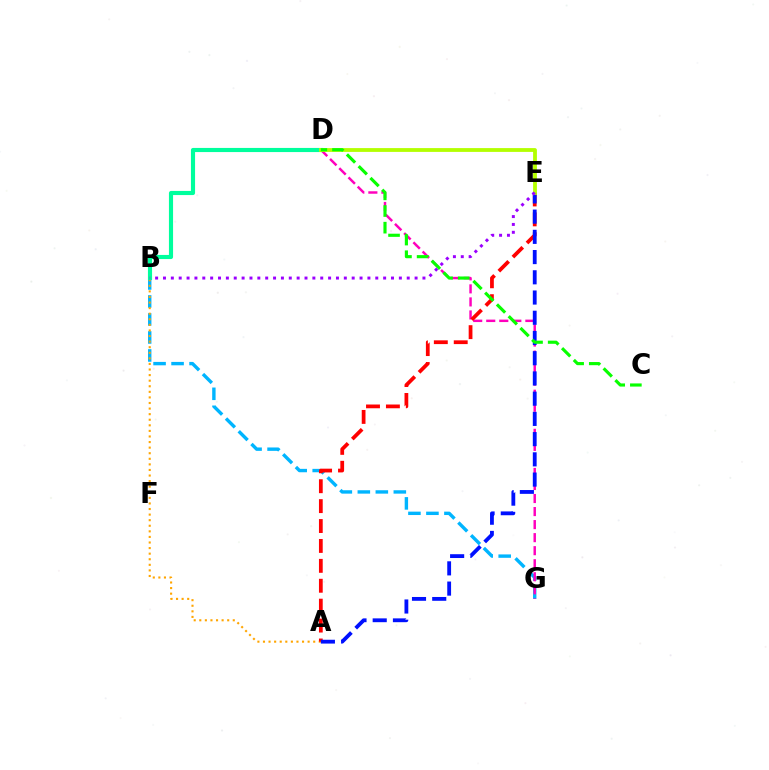{('B', 'G'): [{'color': '#00b5ff', 'line_style': 'dashed', 'thickness': 2.44}], ('A', 'B'): [{'color': '#ffa500', 'line_style': 'dotted', 'thickness': 1.52}], ('D', 'G'): [{'color': '#ff00bd', 'line_style': 'dashed', 'thickness': 1.77}], ('B', 'D'): [{'color': '#00ff9d', 'line_style': 'solid', 'thickness': 2.97}], ('A', 'E'): [{'color': '#ff0000', 'line_style': 'dashed', 'thickness': 2.7}, {'color': '#0010ff', 'line_style': 'dashed', 'thickness': 2.75}], ('D', 'E'): [{'color': '#b3ff00', 'line_style': 'solid', 'thickness': 2.75}], ('C', 'D'): [{'color': '#08ff00', 'line_style': 'dashed', 'thickness': 2.26}], ('B', 'E'): [{'color': '#9b00ff', 'line_style': 'dotted', 'thickness': 2.14}]}